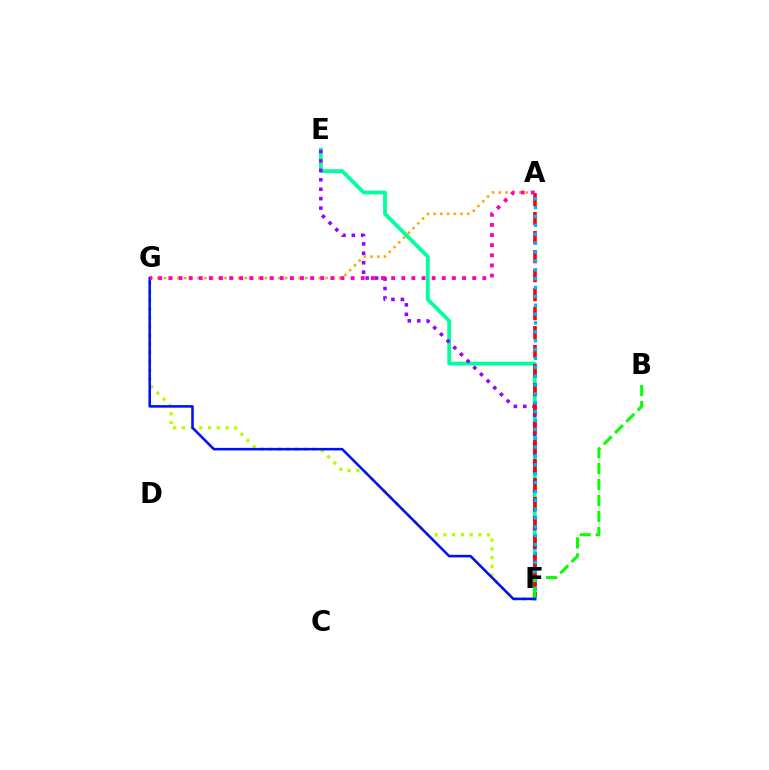{('A', 'G'): [{'color': '#ffa500', 'line_style': 'dotted', 'thickness': 1.83}, {'color': '#ff00bd', 'line_style': 'dotted', 'thickness': 2.75}], ('E', 'F'): [{'color': '#00ff9d', 'line_style': 'solid', 'thickness': 2.72}, {'color': '#9b00ff', 'line_style': 'dotted', 'thickness': 2.56}], ('F', 'G'): [{'color': '#b3ff00', 'line_style': 'dotted', 'thickness': 2.37}, {'color': '#0010ff', 'line_style': 'solid', 'thickness': 1.84}], ('A', 'F'): [{'color': '#ff0000', 'line_style': 'dashed', 'thickness': 2.58}, {'color': '#00b5ff', 'line_style': 'dotted', 'thickness': 2.41}], ('B', 'F'): [{'color': '#08ff00', 'line_style': 'dashed', 'thickness': 2.17}]}